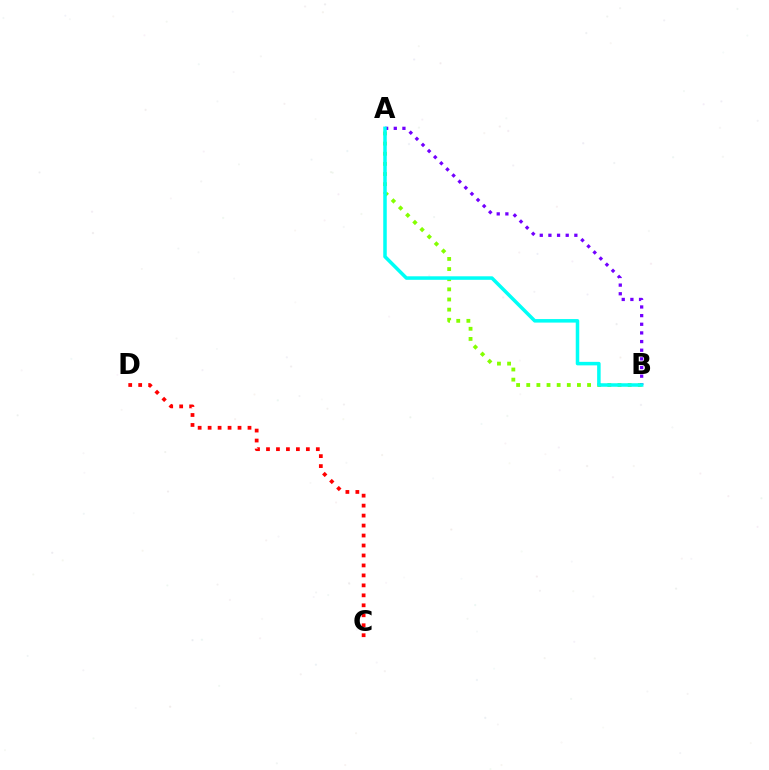{('C', 'D'): [{'color': '#ff0000', 'line_style': 'dotted', 'thickness': 2.71}], ('A', 'B'): [{'color': '#84ff00', 'line_style': 'dotted', 'thickness': 2.75}, {'color': '#7200ff', 'line_style': 'dotted', 'thickness': 2.35}, {'color': '#00fff6', 'line_style': 'solid', 'thickness': 2.53}]}